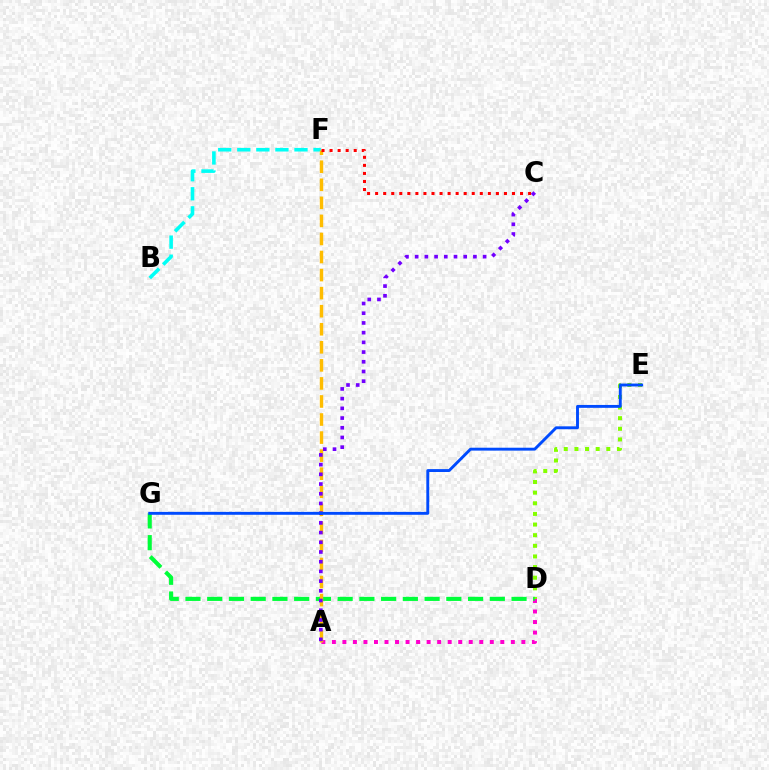{('B', 'F'): [{'color': '#00fff6', 'line_style': 'dashed', 'thickness': 2.59}], ('A', 'D'): [{'color': '#ff00cf', 'line_style': 'dotted', 'thickness': 2.86}], ('D', 'E'): [{'color': '#84ff00', 'line_style': 'dotted', 'thickness': 2.89}], ('D', 'G'): [{'color': '#00ff39', 'line_style': 'dashed', 'thickness': 2.95}], ('A', 'F'): [{'color': '#ffbd00', 'line_style': 'dashed', 'thickness': 2.45}], ('C', 'F'): [{'color': '#ff0000', 'line_style': 'dotted', 'thickness': 2.19}], ('A', 'C'): [{'color': '#7200ff', 'line_style': 'dotted', 'thickness': 2.64}], ('E', 'G'): [{'color': '#004bff', 'line_style': 'solid', 'thickness': 2.09}]}